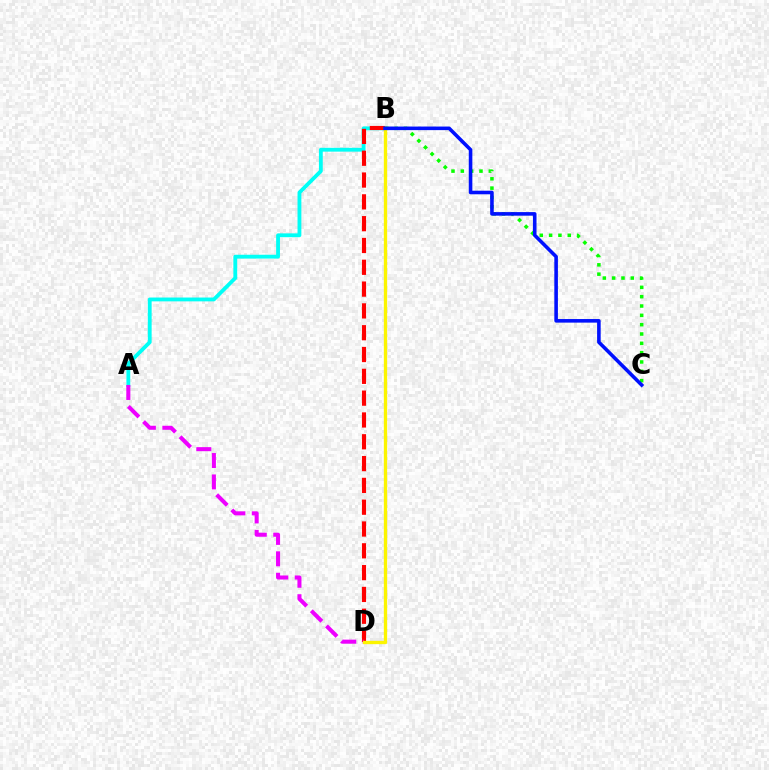{('A', 'B'): [{'color': '#00fff6', 'line_style': 'solid', 'thickness': 2.76}], ('B', 'D'): [{'color': '#ff0000', 'line_style': 'dashed', 'thickness': 2.96}, {'color': '#fcf500', 'line_style': 'solid', 'thickness': 2.39}], ('A', 'D'): [{'color': '#ee00ff', 'line_style': 'dashed', 'thickness': 2.91}], ('B', 'C'): [{'color': '#08ff00', 'line_style': 'dotted', 'thickness': 2.53}, {'color': '#0010ff', 'line_style': 'solid', 'thickness': 2.58}]}